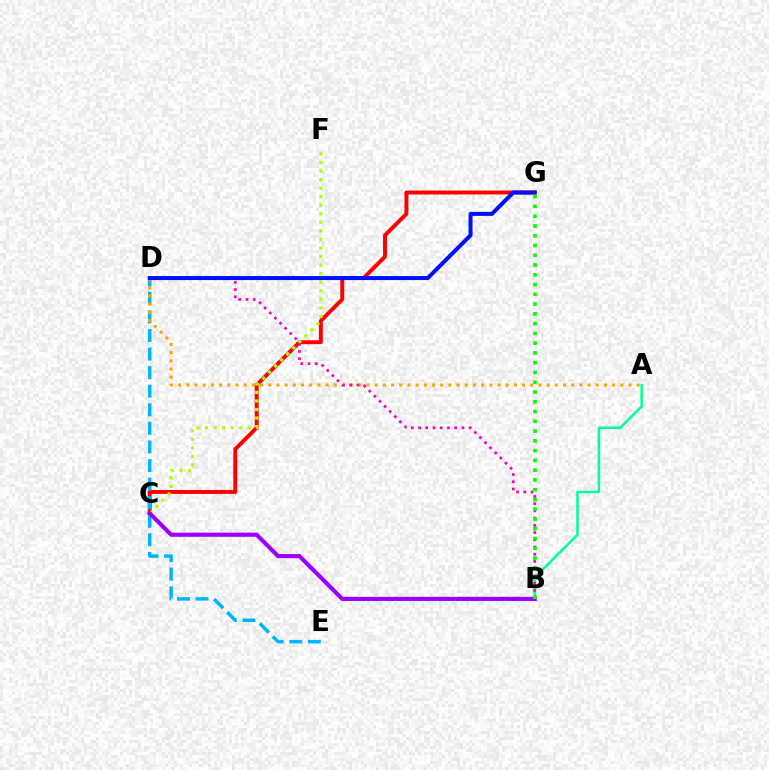{('A', 'B'): [{'color': '#00ff9d', 'line_style': 'solid', 'thickness': 1.82}], ('C', 'G'): [{'color': '#ff0000', 'line_style': 'solid', 'thickness': 2.83}], ('D', 'E'): [{'color': '#00b5ff', 'line_style': 'dashed', 'thickness': 2.52}], ('A', 'D'): [{'color': '#ffa500', 'line_style': 'dotted', 'thickness': 2.22}], ('C', 'F'): [{'color': '#b3ff00', 'line_style': 'dotted', 'thickness': 2.32}], ('B', 'C'): [{'color': '#9b00ff', 'line_style': 'solid', 'thickness': 2.98}], ('B', 'D'): [{'color': '#ff00bd', 'line_style': 'dotted', 'thickness': 1.96}], ('D', 'G'): [{'color': '#0010ff', 'line_style': 'solid', 'thickness': 2.89}], ('B', 'G'): [{'color': '#08ff00', 'line_style': 'dotted', 'thickness': 2.65}]}